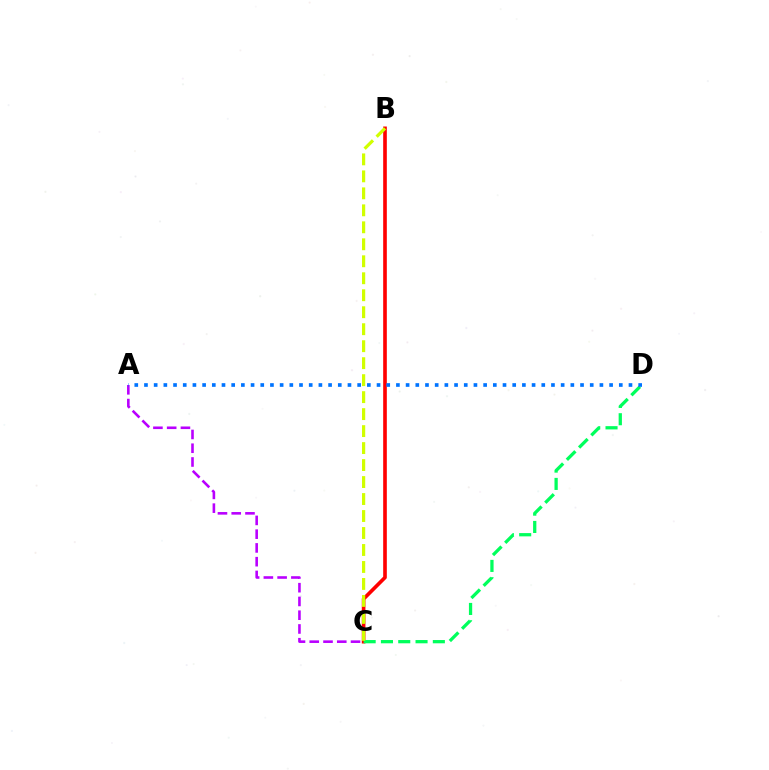{('B', 'C'): [{'color': '#ff0000', 'line_style': 'solid', 'thickness': 2.62}, {'color': '#d1ff00', 'line_style': 'dashed', 'thickness': 2.31}], ('A', 'C'): [{'color': '#b900ff', 'line_style': 'dashed', 'thickness': 1.87}], ('C', 'D'): [{'color': '#00ff5c', 'line_style': 'dashed', 'thickness': 2.35}], ('A', 'D'): [{'color': '#0074ff', 'line_style': 'dotted', 'thickness': 2.63}]}